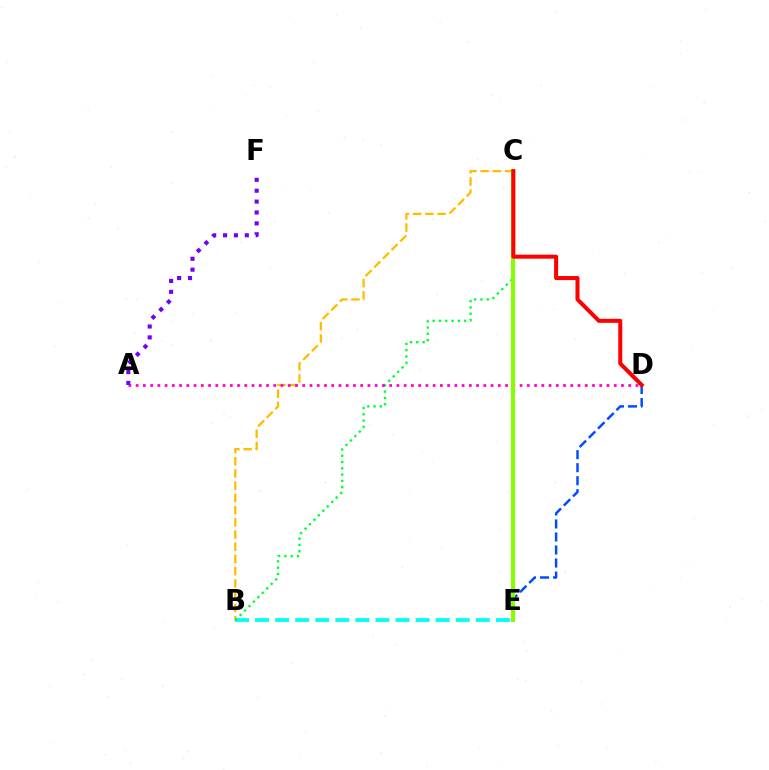{('B', 'E'): [{'color': '#00fff6', 'line_style': 'dashed', 'thickness': 2.73}], ('D', 'E'): [{'color': '#004bff', 'line_style': 'dashed', 'thickness': 1.77}], ('B', 'C'): [{'color': '#ffbd00', 'line_style': 'dashed', 'thickness': 1.66}, {'color': '#00ff39', 'line_style': 'dotted', 'thickness': 1.71}], ('A', 'D'): [{'color': '#ff00cf', 'line_style': 'dotted', 'thickness': 1.97}], ('C', 'E'): [{'color': '#84ff00', 'line_style': 'solid', 'thickness': 2.92}], ('A', 'F'): [{'color': '#7200ff', 'line_style': 'dotted', 'thickness': 2.96}], ('C', 'D'): [{'color': '#ff0000', 'line_style': 'solid', 'thickness': 2.9}]}